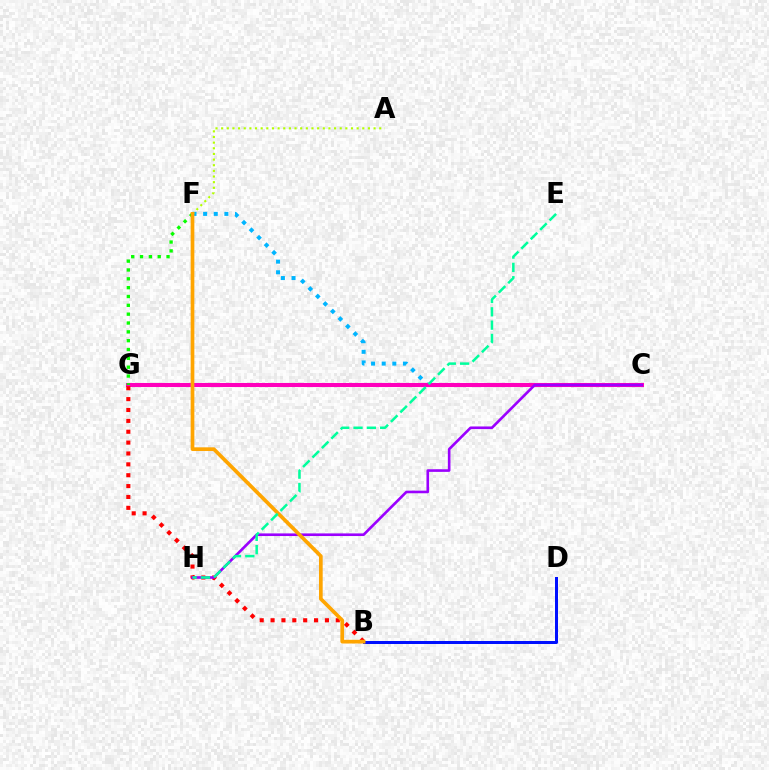{('C', 'F'): [{'color': '#00b5ff', 'line_style': 'dotted', 'thickness': 2.89}], ('A', 'F'): [{'color': '#b3ff00', 'line_style': 'dotted', 'thickness': 1.53}], ('C', 'G'): [{'color': '#ff00bd', 'line_style': 'solid', 'thickness': 2.92}], ('B', 'G'): [{'color': '#ff0000', 'line_style': 'dotted', 'thickness': 2.95}], ('F', 'G'): [{'color': '#08ff00', 'line_style': 'dotted', 'thickness': 2.4}], ('B', 'D'): [{'color': '#0010ff', 'line_style': 'solid', 'thickness': 2.17}], ('C', 'H'): [{'color': '#9b00ff', 'line_style': 'solid', 'thickness': 1.9}], ('B', 'F'): [{'color': '#ffa500', 'line_style': 'solid', 'thickness': 2.66}], ('E', 'H'): [{'color': '#00ff9d', 'line_style': 'dashed', 'thickness': 1.81}]}